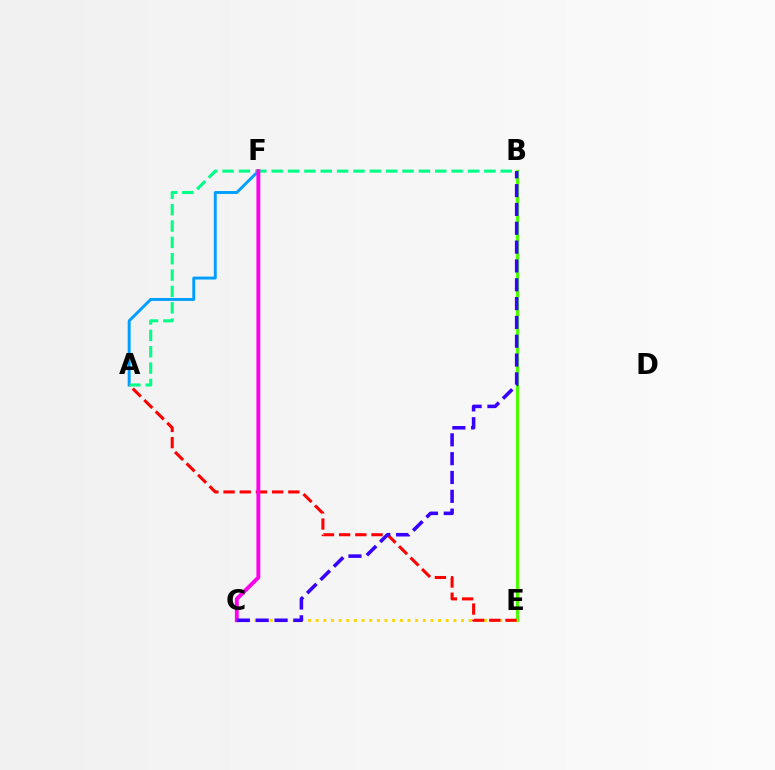{('B', 'E'): [{'color': '#4fff00', 'line_style': 'solid', 'thickness': 2.27}], ('C', 'E'): [{'color': '#ffd500', 'line_style': 'dotted', 'thickness': 2.08}], ('A', 'F'): [{'color': '#009eff', 'line_style': 'solid', 'thickness': 2.11}], ('A', 'B'): [{'color': '#00ff86', 'line_style': 'dashed', 'thickness': 2.22}], ('A', 'E'): [{'color': '#ff0000', 'line_style': 'dashed', 'thickness': 2.2}], ('C', 'F'): [{'color': '#ff00ed', 'line_style': 'solid', 'thickness': 2.79}], ('B', 'C'): [{'color': '#3700ff', 'line_style': 'dashed', 'thickness': 2.56}]}